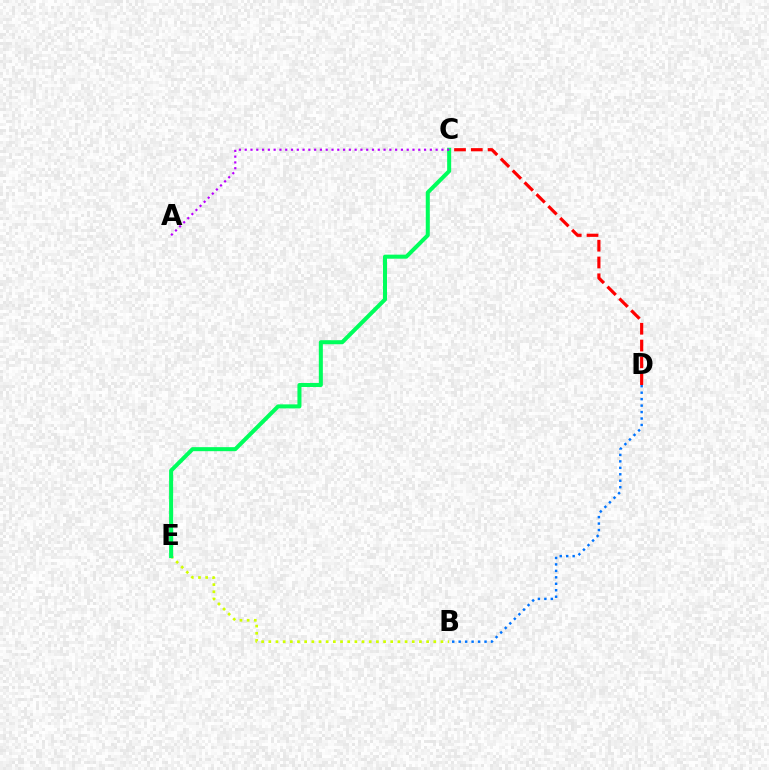{('B', 'E'): [{'color': '#d1ff00', 'line_style': 'dotted', 'thickness': 1.95}], ('B', 'D'): [{'color': '#0074ff', 'line_style': 'dotted', 'thickness': 1.76}], ('C', 'E'): [{'color': '#00ff5c', 'line_style': 'solid', 'thickness': 2.9}], ('C', 'D'): [{'color': '#ff0000', 'line_style': 'dashed', 'thickness': 2.28}], ('A', 'C'): [{'color': '#b900ff', 'line_style': 'dotted', 'thickness': 1.57}]}